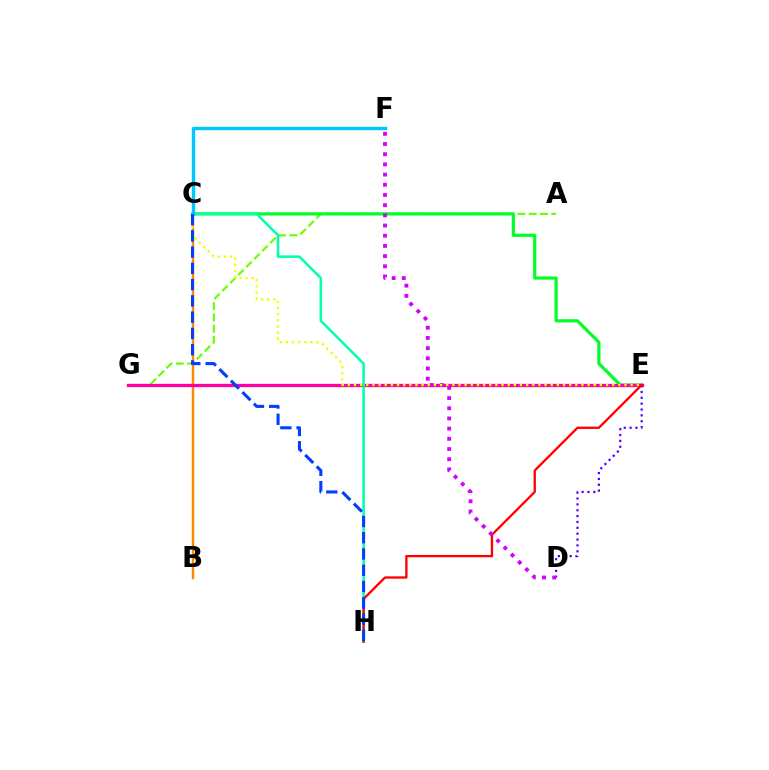{('B', 'C'): [{'color': '#ff8800', 'line_style': 'solid', 'thickness': 1.73}], ('A', 'G'): [{'color': '#66ff00', 'line_style': 'dashed', 'thickness': 1.53}], ('C', 'E'): [{'color': '#00ff27', 'line_style': 'solid', 'thickness': 2.31}, {'color': '#eeff00', 'line_style': 'dotted', 'thickness': 1.67}], ('E', 'G'): [{'color': '#ff00a0', 'line_style': 'solid', 'thickness': 2.37}], ('D', 'E'): [{'color': '#4f00ff', 'line_style': 'dotted', 'thickness': 1.59}], ('C', 'H'): [{'color': '#00ffaf', 'line_style': 'solid', 'thickness': 1.82}, {'color': '#003fff', 'line_style': 'dashed', 'thickness': 2.21}], ('E', 'H'): [{'color': '#ff0000', 'line_style': 'solid', 'thickness': 1.67}], ('D', 'F'): [{'color': '#d600ff', 'line_style': 'dotted', 'thickness': 2.77}], ('C', 'F'): [{'color': '#00c7ff', 'line_style': 'solid', 'thickness': 2.43}]}